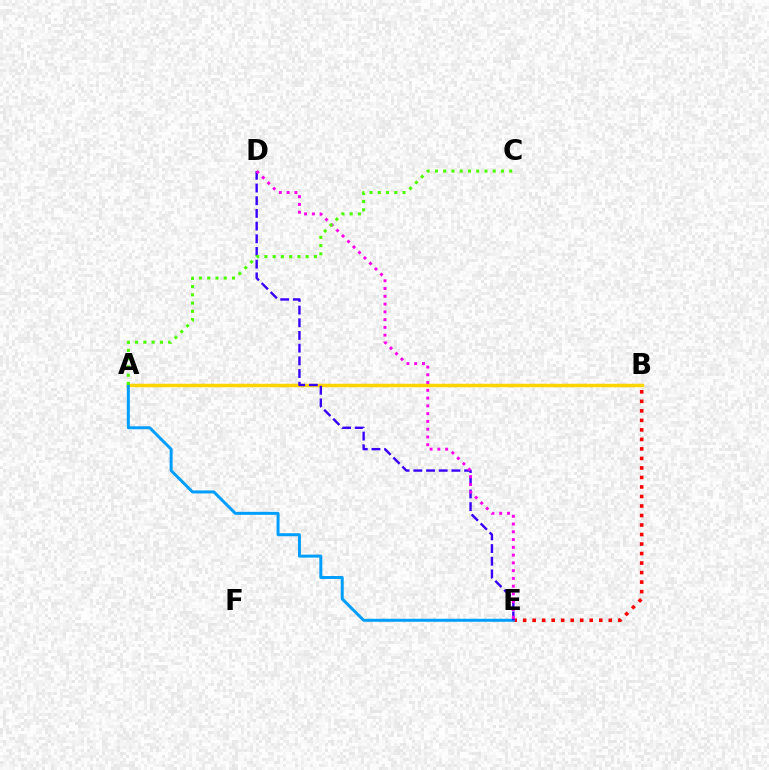{('A', 'B'): [{'color': '#00ff86', 'line_style': 'dashed', 'thickness': 1.92}, {'color': '#ffd500', 'line_style': 'solid', 'thickness': 2.5}], ('B', 'E'): [{'color': '#ff0000', 'line_style': 'dotted', 'thickness': 2.58}], ('A', 'E'): [{'color': '#009eff', 'line_style': 'solid', 'thickness': 2.15}], ('D', 'E'): [{'color': '#3700ff', 'line_style': 'dashed', 'thickness': 1.72}, {'color': '#ff00ed', 'line_style': 'dotted', 'thickness': 2.11}], ('A', 'C'): [{'color': '#4fff00', 'line_style': 'dotted', 'thickness': 2.24}]}